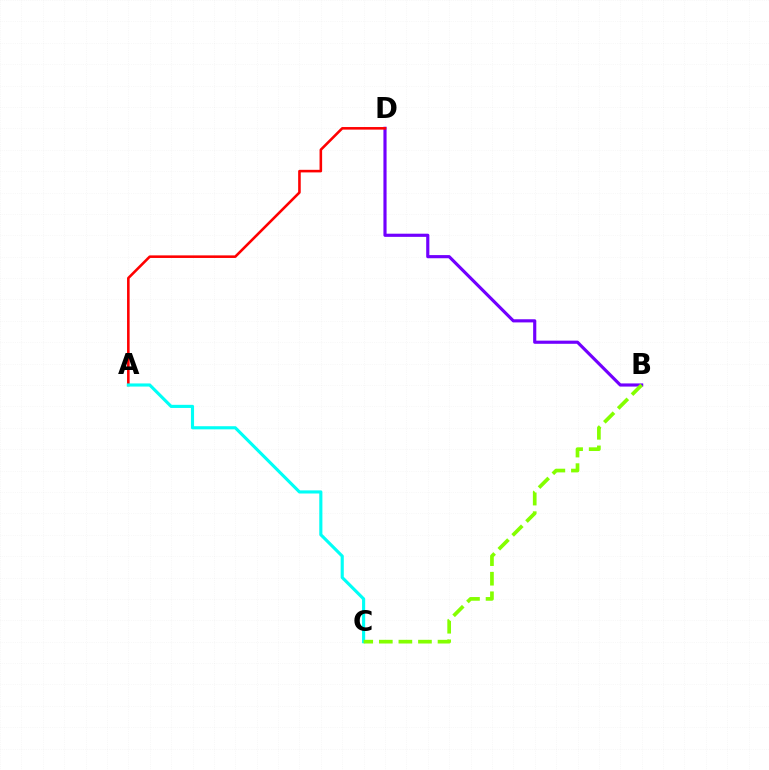{('B', 'D'): [{'color': '#7200ff', 'line_style': 'solid', 'thickness': 2.27}], ('A', 'D'): [{'color': '#ff0000', 'line_style': 'solid', 'thickness': 1.86}], ('A', 'C'): [{'color': '#00fff6', 'line_style': 'solid', 'thickness': 2.25}], ('B', 'C'): [{'color': '#84ff00', 'line_style': 'dashed', 'thickness': 2.66}]}